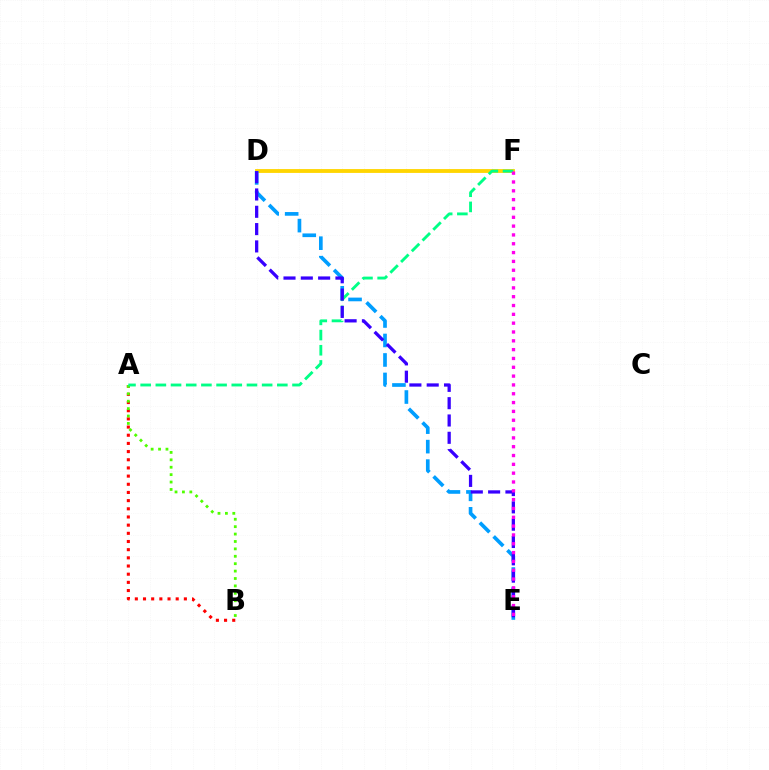{('A', 'B'): [{'color': '#ff0000', 'line_style': 'dotted', 'thickness': 2.22}, {'color': '#4fff00', 'line_style': 'dotted', 'thickness': 2.01}], ('D', 'F'): [{'color': '#ffd500', 'line_style': 'solid', 'thickness': 2.76}], ('D', 'E'): [{'color': '#009eff', 'line_style': 'dashed', 'thickness': 2.65}, {'color': '#3700ff', 'line_style': 'dashed', 'thickness': 2.35}], ('A', 'F'): [{'color': '#00ff86', 'line_style': 'dashed', 'thickness': 2.06}], ('E', 'F'): [{'color': '#ff00ed', 'line_style': 'dotted', 'thickness': 2.4}]}